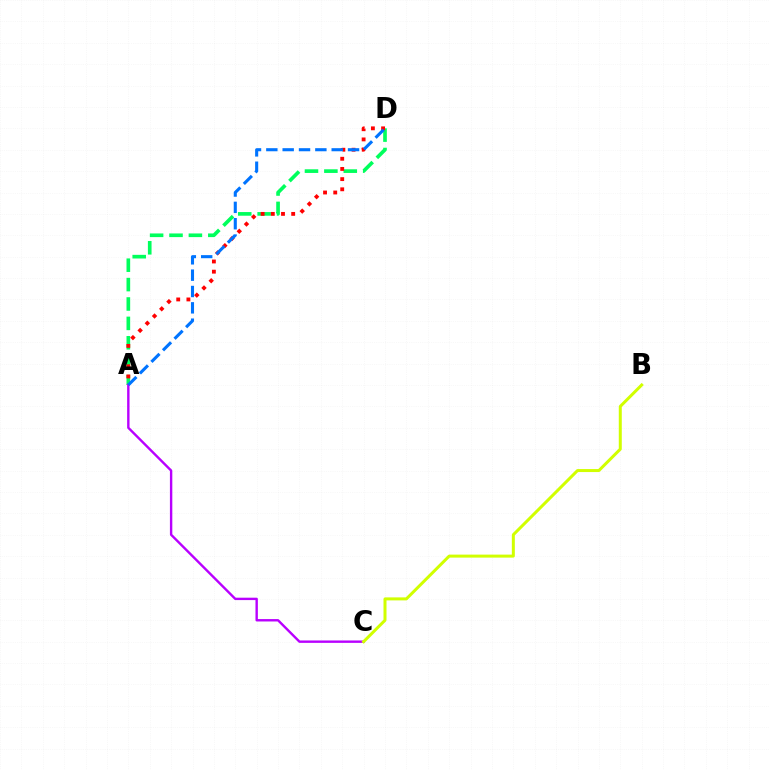{('A', 'D'): [{'color': '#00ff5c', 'line_style': 'dashed', 'thickness': 2.64}, {'color': '#ff0000', 'line_style': 'dotted', 'thickness': 2.77}, {'color': '#0074ff', 'line_style': 'dashed', 'thickness': 2.22}], ('A', 'C'): [{'color': '#b900ff', 'line_style': 'solid', 'thickness': 1.72}], ('B', 'C'): [{'color': '#d1ff00', 'line_style': 'solid', 'thickness': 2.16}]}